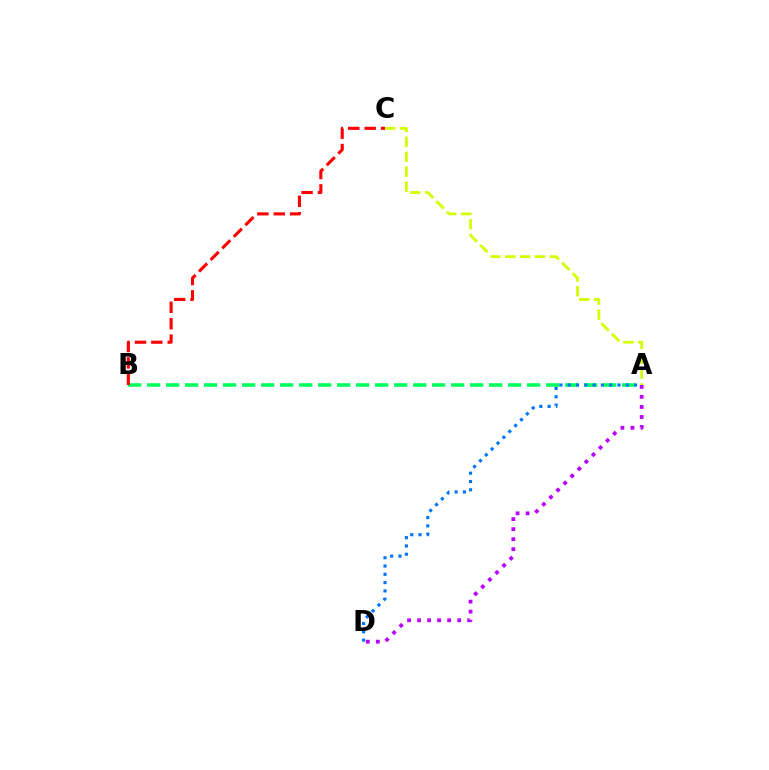{('A', 'B'): [{'color': '#00ff5c', 'line_style': 'dashed', 'thickness': 2.58}], ('B', 'C'): [{'color': '#ff0000', 'line_style': 'dashed', 'thickness': 2.23}], ('A', 'D'): [{'color': '#b900ff', 'line_style': 'dotted', 'thickness': 2.72}, {'color': '#0074ff', 'line_style': 'dotted', 'thickness': 2.25}], ('A', 'C'): [{'color': '#d1ff00', 'line_style': 'dashed', 'thickness': 2.02}]}